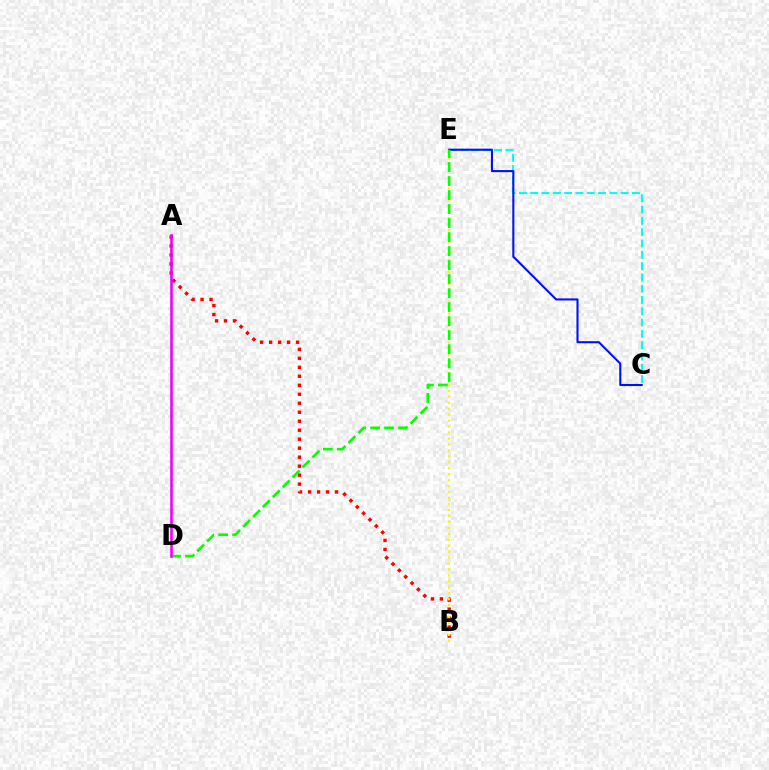{('C', 'E'): [{'color': '#00fff6', 'line_style': 'dashed', 'thickness': 1.54}, {'color': '#0010ff', 'line_style': 'solid', 'thickness': 1.5}], ('A', 'B'): [{'color': '#ff0000', 'line_style': 'dotted', 'thickness': 2.44}], ('B', 'E'): [{'color': '#fcf500', 'line_style': 'dotted', 'thickness': 1.62}], ('D', 'E'): [{'color': '#08ff00', 'line_style': 'dashed', 'thickness': 1.9}], ('A', 'D'): [{'color': '#ee00ff', 'line_style': 'solid', 'thickness': 1.86}]}